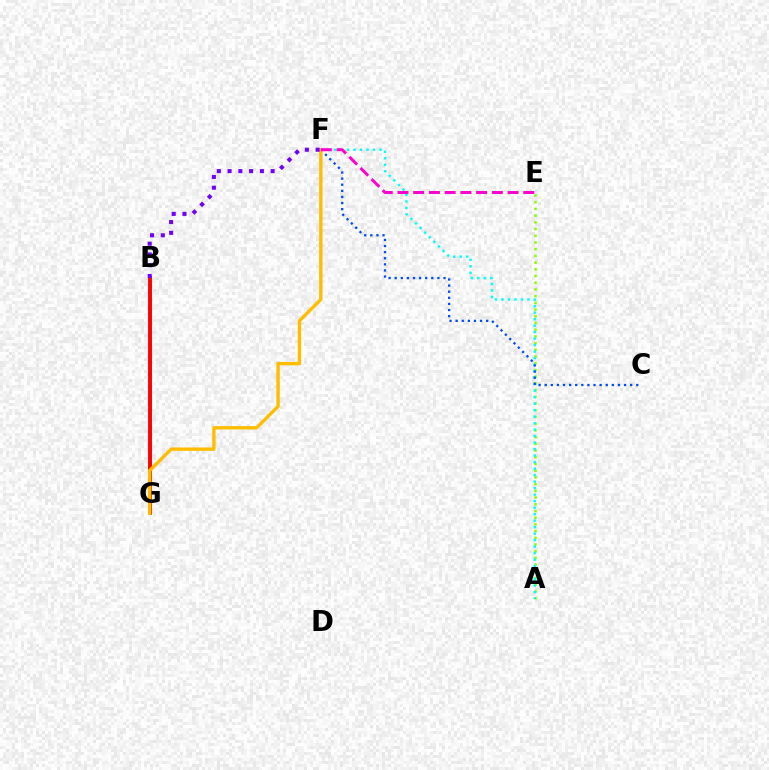{('A', 'E'): [{'color': '#84ff00', 'line_style': 'dotted', 'thickness': 1.82}], ('B', 'G'): [{'color': '#00ff39', 'line_style': 'solid', 'thickness': 2.04}, {'color': '#ff0000', 'line_style': 'solid', 'thickness': 2.79}], ('A', 'F'): [{'color': '#00fff6', 'line_style': 'dotted', 'thickness': 1.77}], ('C', 'F'): [{'color': '#004bff', 'line_style': 'dotted', 'thickness': 1.66}], ('F', 'G'): [{'color': '#ffbd00', 'line_style': 'solid', 'thickness': 2.43}], ('E', 'F'): [{'color': '#ff00cf', 'line_style': 'dashed', 'thickness': 2.14}], ('B', 'F'): [{'color': '#7200ff', 'line_style': 'dotted', 'thickness': 2.92}]}